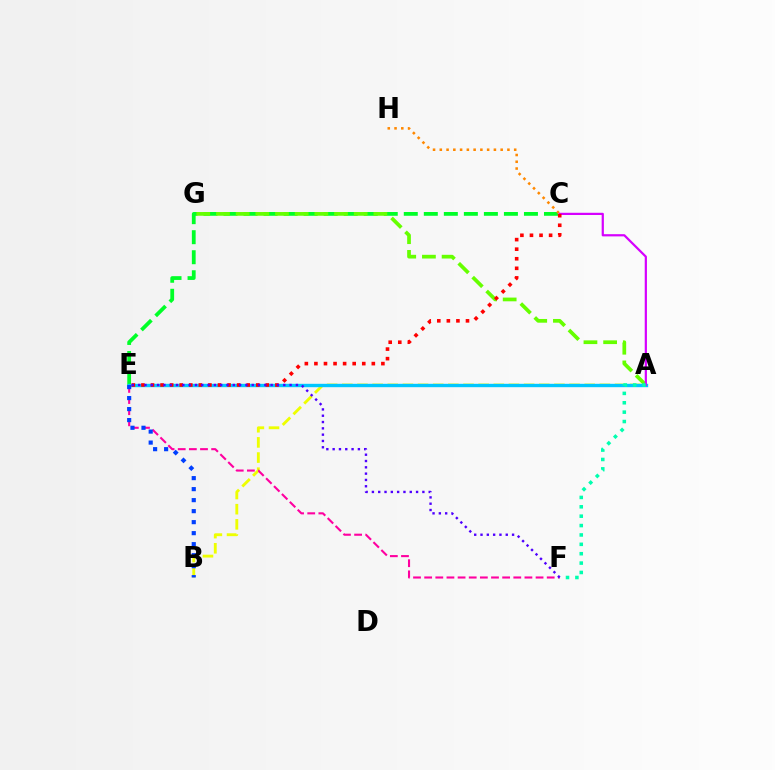{('C', 'E'): [{'color': '#00ff27', 'line_style': 'dashed', 'thickness': 2.72}, {'color': '#ff0000', 'line_style': 'dotted', 'thickness': 2.6}], ('A', 'B'): [{'color': '#eeff00', 'line_style': 'dashed', 'thickness': 2.06}], ('A', 'G'): [{'color': '#66ff00', 'line_style': 'dashed', 'thickness': 2.67}], ('A', 'E'): [{'color': '#00c7ff', 'line_style': 'solid', 'thickness': 2.44}], ('E', 'F'): [{'color': '#ff00a0', 'line_style': 'dashed', 'thickness': 1.51}, {'color': '#4f00ff', 'line_style': 'dotted', 'thickness': 1.71}], ('C', 'H'): [{'color': '#ff8800', 'line_style': 'dotted', 'thickness': 1.84}], ('A', 'C'): [{'color': '#d600ff', 'line_style': 'solid', 'thickness': 1.6}], ('A', 'F'): [{'color': '#00ffaf', 'line_style': 'dotted', 'thickness': 2.55}], ('B', 'E'): [{'color': '#003fff', 'line_style': 'dotted', 'thickness': 2.99}]}